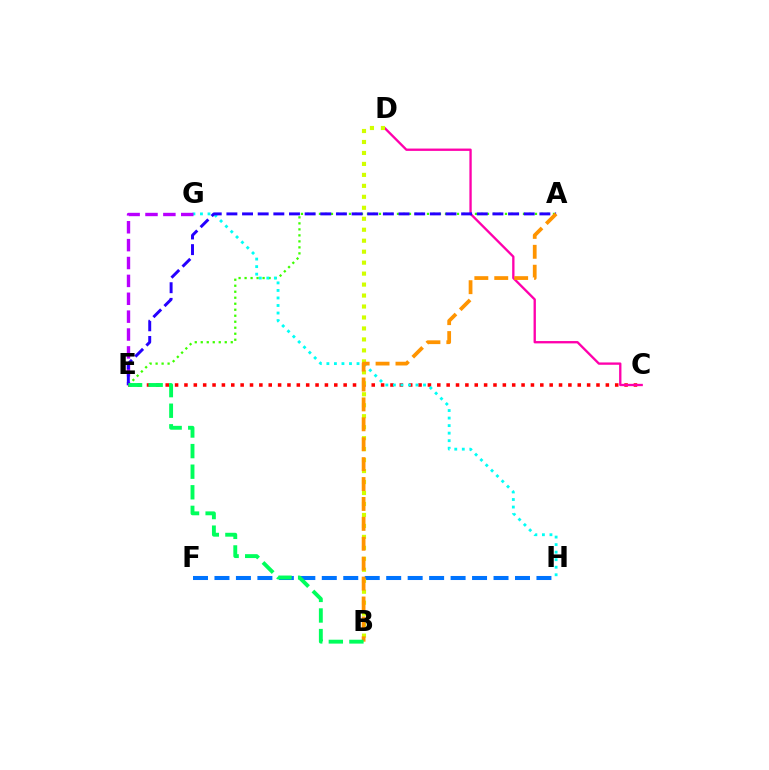{('A', 'E'): [{'color': '#3dff00', 'line_style': 'dotted', 'thickness': 1.63}, {'color': '#2500ff', 'line_style': 'dashed', 'thickness': 2.13}], ('C', 'E'): [{'color': '#ff0000', 'line_style': 'dotted', 'thickness': 2.54}], ('G', 'H'): [{'color': '#00fff6', 'line_style': 'dotted', 'thickness': 2.05}], ('F', 'H'): [{'color': '#0074ff', 'line_style': 'dashed', 'thickness': 2.92}], ('E', 'G'): [{'color': '#b900ff', 'line_style': 'dashed', 'thickness': 2.43}], ('C', 'D'): [{'color': '#ff00ac', 'line_style': 'solid', 'thickness': 1.68}], ('B', 'D'): [{'color': '#d1ff00', 'line_style': 'dotted', 'thickness': 2.98}], ('A', 'B'): [{'color': '#ff9400', 'line_style': 'dashed', 'thickness': 2.7}], ('B', 'E'): [{'color': '#00ff5c', 'line_style': 'dashed', 'thickness': 2.8}]}